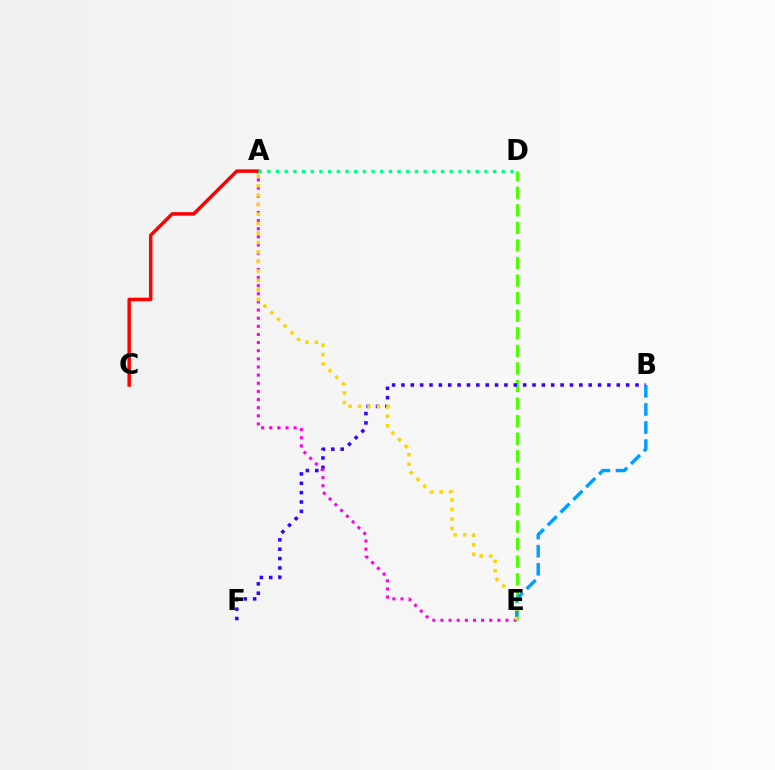{('D', 'E'): [{'color': '#4fff00', 'line_style': 'dashed', 'thickness': 2.39}], ('B', 'F'): [{'color': '#3700ff', 'line_style': 'dotted', 'thickness': 2.54}], ('A', 'E'): [{'color': '#ff00ed', 'line_style': 'dotted', 'thickness': 2.21}, {'color': '#ffd500', 'line_style': 'dotted', 'thickness': 2.57}], ('B', 'E'): [{'color': '#009eff', 'line_style': 'dashed', 'thickness': 2.46}], ('A', 'C'): [{'color': '#ff0000', 'line_style': 'solid', 'thickness': 2.51}], ('A', 'D'): [{'color': '#00ff86', 'line_style': 'dotted', 'thickness': 2.36}]}